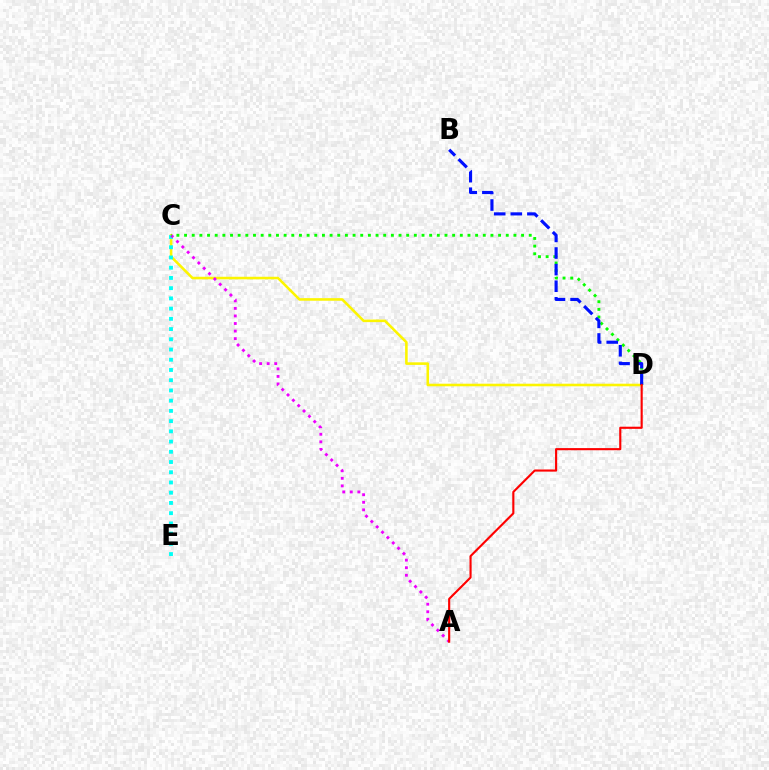{('C', 'D'): [{'color': '#fcf500', 'line_style': 'solid', 'thickness': 1.86}, {'color': '#08ff00', 'line_style': 'dotted', 'thickness': 2.08}], ('C', 'E'): [{'color': '#00fff6', 'line_style': 'dotted', 'thickness': 2.78}], ('A', 'C'): [{'color': '#ee00ff', 'line_style': 'dotted', 'thickness': 2.05}], ('B', 'D'): [{'color': '#0010ff', 'line_style': 'dashed', 'thickness': 2.26}], ('A', 'D'): [{'color': '#ff0000', 'line_style': 'solid', 'thickness': 1.54}]}